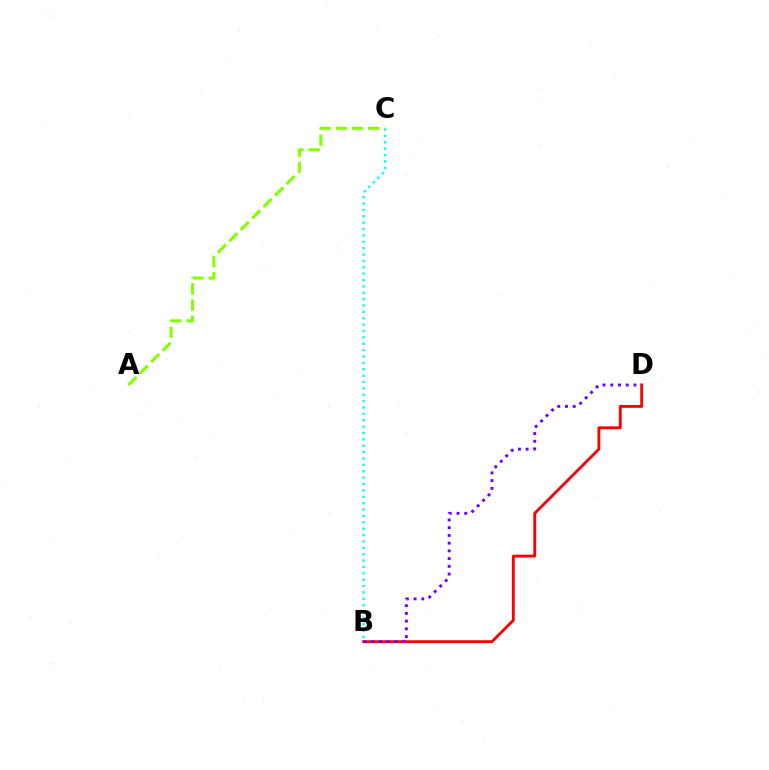{('B', 'C'): [{'color': '#00fff6', 'line_style': 'dotted', 'thickness': 1.73}], ('B', 'D'): [{'color': '#ff0000', 'line_style': 'solid', 'thickness': 2.06}, {'color': '#7200ff', 'line_style': 'dotted', 'thickness': 2.1}], ('A', 'C'): [{'color': '#84ff00', 'line_style': 'dashed', 'thickness': 2.2}]}